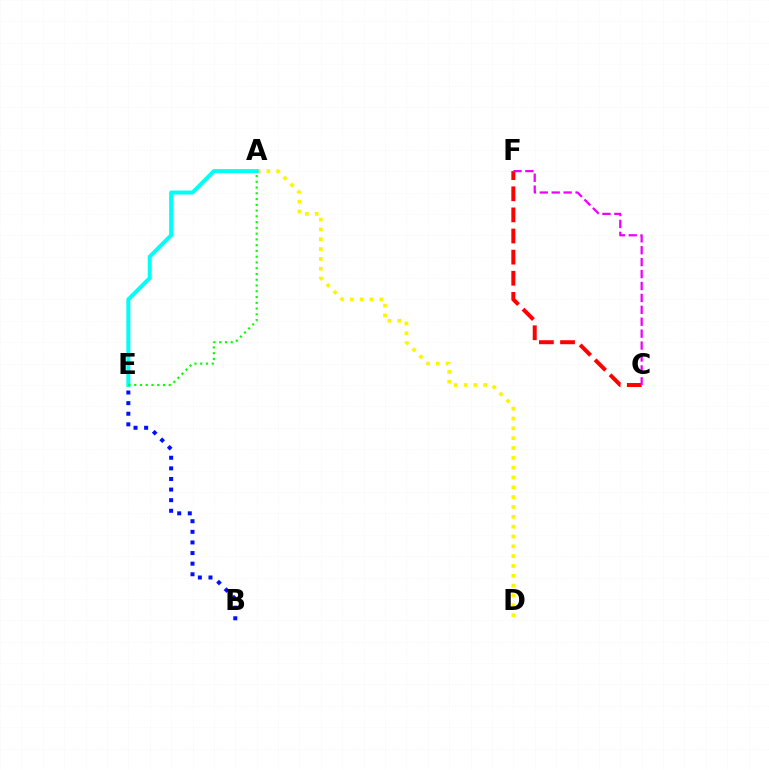{('A', 'D'): [{'color': '#fcf500', 'line_style': 'dotted', 'thickness': 2.67}], ('A', 'E'): [{'color': '#00fff6', 'line_style': 'solid', 'thickness': 2.87}, {'color': '#08ff00', 'line_style': 'dotted', 'thickness': 1.57}], ('B', 'E'): [{'color': '#0010ff', 'line_style': 'dotted', 'thickness': 2.88}], ('C', 'F'): [{'color': '#ff0000', 'line_style': 'dashed', 'thickness': 2.87}, {'color': '#ee00ff', 'line_style': 'dashed', 'thickness': 1.62}]}